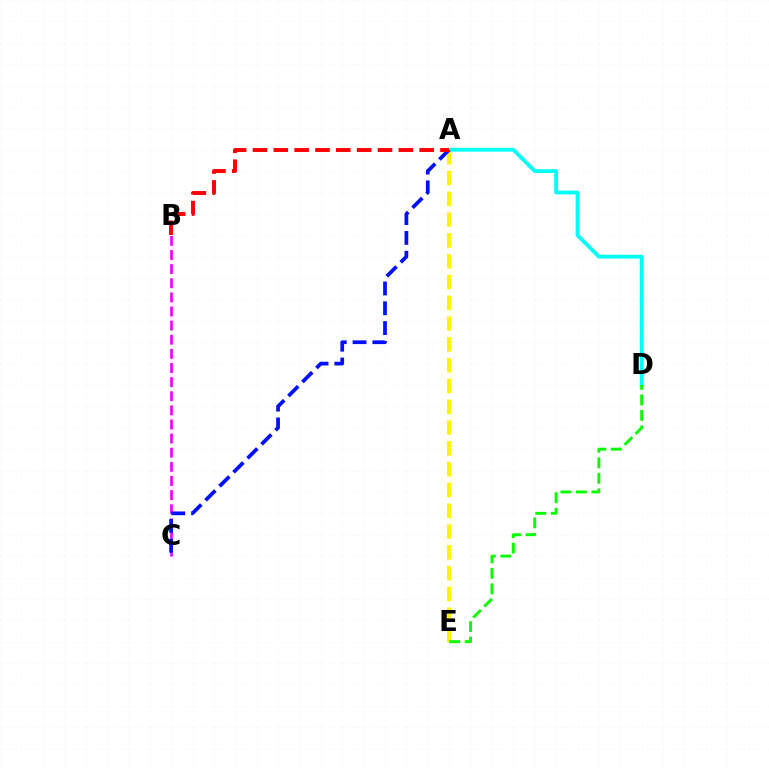{('A', 'E'): [{'color': '#fcf500', 'line_style': 'dashed', 'thickness': 2.82}], ('A', 'D'): [{'color': '#00fff6', 'line_style': 'solid', 'thickness': 2.72}], ('B', 'C'): [{'color': '#ee00ff', 'line_style': 'dashed', 'thickness': 1.92}], ('A', 'C'): [{'color': '#0010ff', 'line_style': 'dashed', 'thickness': 2.69}], ('A', 'B'): [{'color': '#ff0000', 'line_style': 'dashed', 'thickness': 2.83}], ('D', 'E'): [{'color': '#08ff00', 'line_style': 'dashed', 'thickness': 2.11}]}